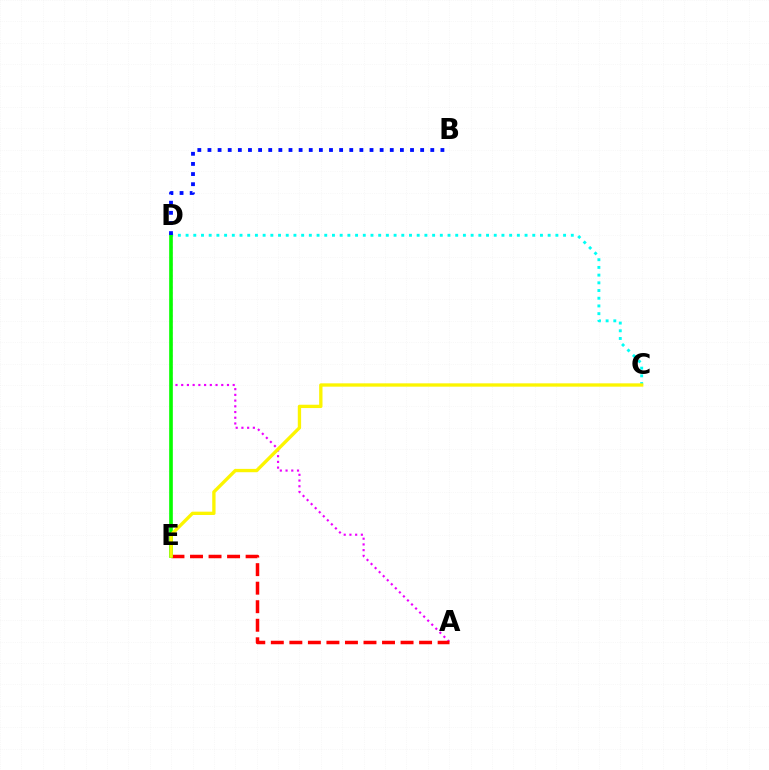{('A', 'D'): [{'color': '#ee00ff', 'line_style': 'dotted', 'thickness': 1.55}], ('A', 'E'): [{'color': '#ff0000', 'line_style': 'dashed', 'thickness': 2.52}], ('C', 'D'): [{'color': '#00fff6', 'line_style': 'dotted', 'thickness': 2.09}], ('D', 'E'): [{'color': '#08ff00', 'line_style': 'solid', 'thickness': 2.63}], ('C', 'E'): [{'color': '#fcf500', 'line_style': 'solid', 'thickness': 2.4}], ('B', 'D'): [{'color': '#0010ff', 'line_style': 'dotted', 'thickness': 2.75}]}